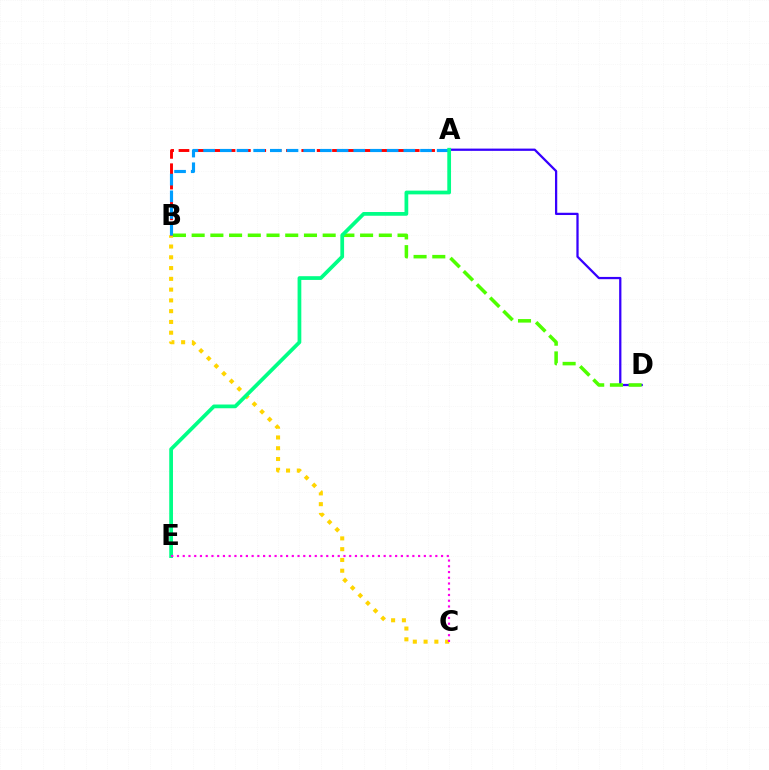{('A', 'D'): [{'color': '#3700ff', 'line_style': 'solid', 'thickness': 1.63}], ('B', 'C'): [{'color': '#ffd500', 'line_style': 'dotted', 'thickness': 2.93}], ('A', 'B'): [{'color': '#ff0000', 'line_style': 'dashed', 'thickness': 2.09}, {'color': '#009eff', 'line_style': 'dashed', 'thickness': 2.27}], ('B', 'D'): [{'color': '#4fff00', 'line_style': 'dashed', 'thickness': 2.54}], ('A', 'E'): [{'color': '#00ff86', 'line_style': 'solid', 'thickness': 2.69}], ('C', 'E'): [{'color': '#ff00ed', 'line_style': 'dotted', 'thickness': 1.56}]}